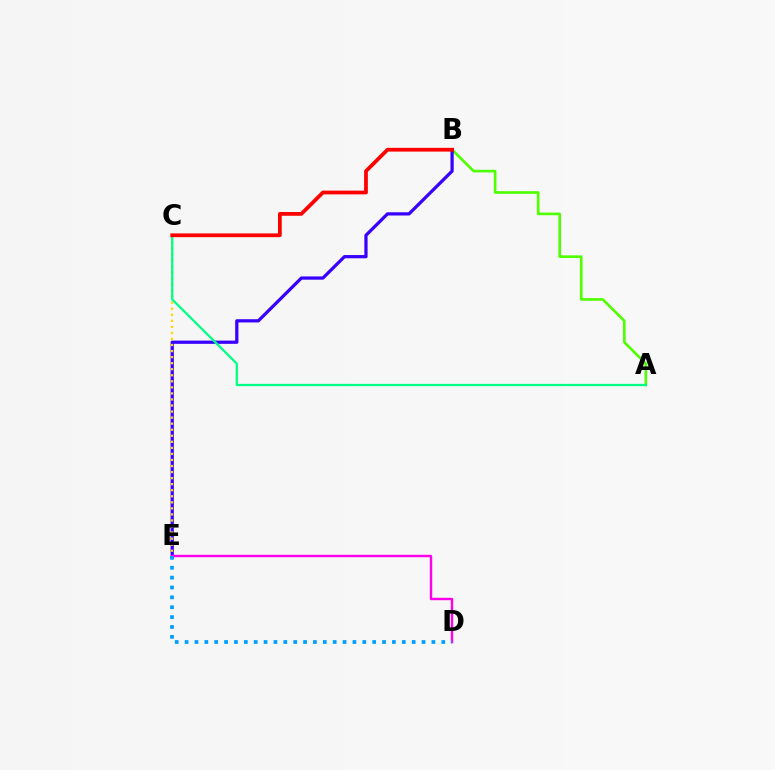{('A', 'B'): [{'color': '#4fff00', 'line_style': 'solid', 'thickness': 1.9}], ('B', 'E'): [{'color': '#3700ff', 'line_style': 'solid', 'thickness': 2.33}], ('C', 'E'): [{'color': '#ffd500', 'line_style': 'dotted', 'thickness': 1.64}], ('D', 'E'): [{'color': '#ff00ed', 'line_style': 'solid', 'thickness': 1.74}, {'color': '#009eff', 'line_style': 'dotted', 'thickness': 2.68}], ('A', 'C'): [{'color': '#00ff86', 'line_style': 'solid', 'thickness': 1.62}], ('B', 'C'): [{'color': '#ff0000', 'line_style': 'solid', 'thickness': 2.71}]}